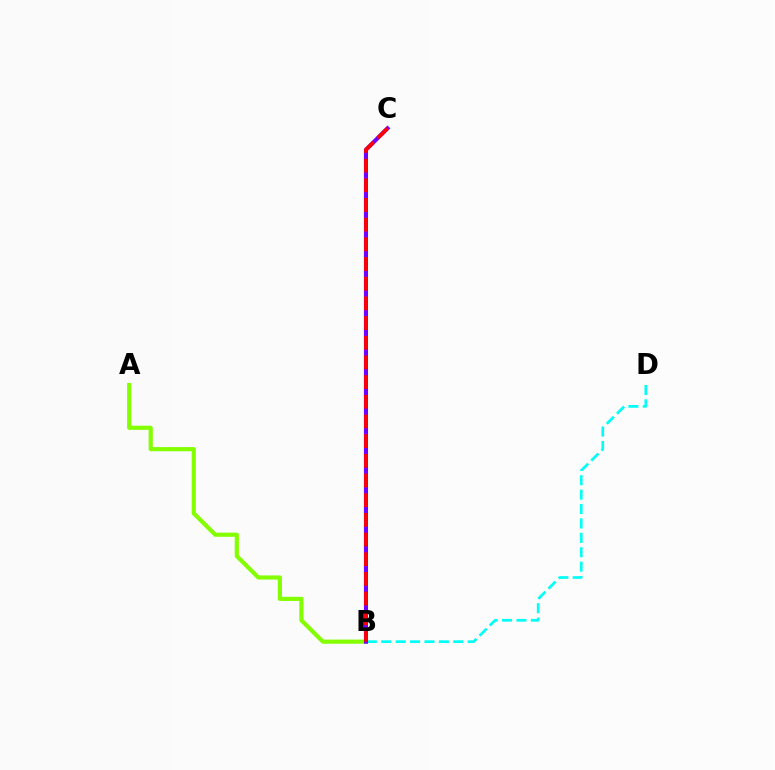{('B', 'D'): [{'color': '#00fff6', 'line_style': 'dashed', 'thickness': 1.96}], ('A', 'B'): [{'color': '#84ff00', 'line_style': 'solid', 'thickness': 3.0}], ('B', 'C'): [{'color': '#7200ff', 'line_style': 'solid', 'thickness': 2.93}, {'color': '#ff0000', 'line_style': 'dashed', 'thickness': 2.67}]}